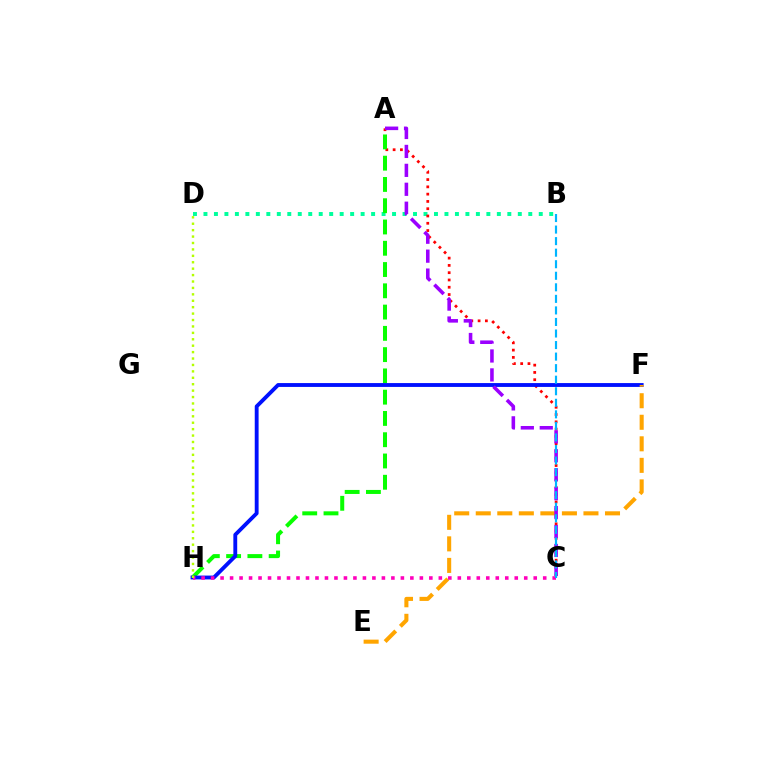{('B', 'D'): [{'color': '#00ff9d', 'line_style': 'dotted', 'thickness': 2.85}], ('A', 'C'): [{'color': '#ff0000', 'line_style': 'dotted', 'thickness': 1.98}, {'color': '#9b00ff', 'line_style': 'dashed', 'thickness': 2.57}], ('A', 'H'): [{'color': '#08ff00', 'line_style': 'dashed', 'thickness': 2.89}], ('F', 'H'): [{'color': '#0010ff', 'line_style': 'solid', 'thickness': 2.77}], ('E', 'F'): [{'color': '#ffa500', 'line_style': 'dashed', 'thickness': 2.93}], ('C', 'H'): [{'color': '#ff00bd', 'line_style': 'dotted', 'thickness': 2.58}], ('B', 'C'): [{'color': '#00b5ff', 'line_style': 'dashed', 'thickness': 1.57}], ('D', 'H'): [{'color': '#b3ff00', 'line_style': 'dotted', 'thickness': 1.74}]}